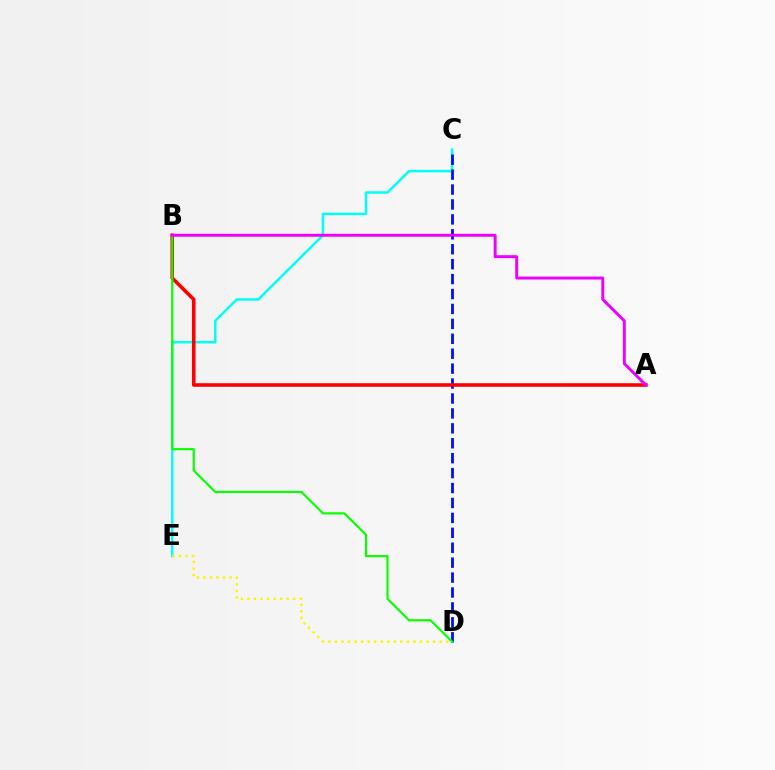{('C', 'E'): [{'color': '#00fff6', 'line_style': 'solid', 'thickness': 1.78}], ('C', 'D'): [{'color': '#0010ff', 'line_style': 'dashed', 'thickness': 2.03}], ('D', 'E'): [{'color': '#fcf500', 'line_style': 'dotted', 'thickness': 1.78}], ('A', 'B'): [{'color': '#ff0000', 'line_style': 'solid', 'thickness': 2.58}, {'color': '#ee00ff', 'line_style': 'solid', 'thickness': 2.12}], ('B', 'D'): [{'color': '#08ff00', 'line_style': 'solid', 'thickness': 1.56}]}